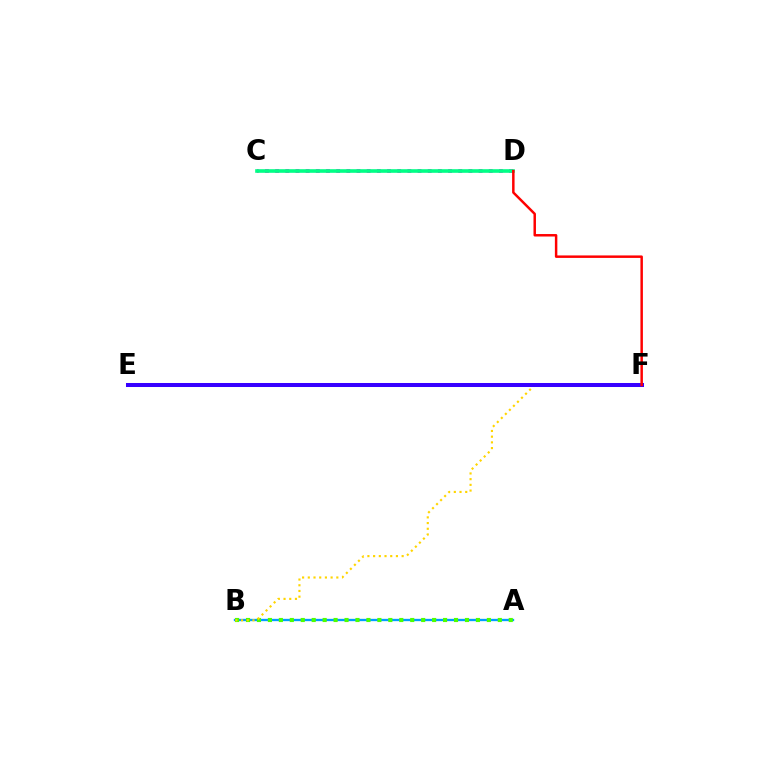{('C', 'D'): [{'color': '#ff00ed', 'line_style': 'dotted', 'thickness': 2.76}, {'color': '#00ff86', 'line_style': 'solid', 'thickness': 2.61}], ('A', 'B'): [{'color': '#009eff', 'line_style': 'solid', 'thickness': 1.67}, {'color': '#4fff00', 'line_style': 'dotted', 'thickness': 2.97}], ('B', 'F'): [{'color': '#ffd500', 'line_style': 'dotted', 'thickness': 1.55}], ('E', 'F'): [{'color': '#3700ff', 'line_style': 'solid', 'thickness': 2.89}], ('D', 'F'): [{'color': '#ff0000', 'line_style': 'solid', 'thickness': 1.78}]}